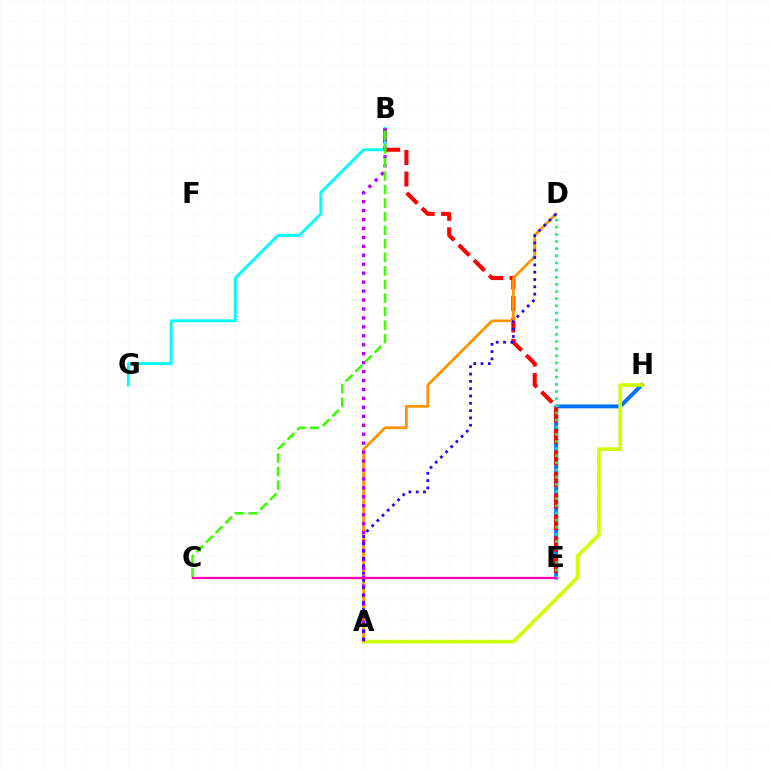{('E', 'H'): [{'color': '#0074ff', 'line_style': 'solid', 'thickness': 2.82}], ('B', 'E'): [{'color': '#ff0000', 'line_style': 'dashed', 'thickness': 2.92}], ('A', 'D'): [{'color': '#ff9400', 'line_style': 'solid', 'thickness': 1.98}, {'color': '#2500ff', 'line_style': 'dotted', 'thickness': 1.99}], ('B', 'G'): [{'color': '#00fff6', 'line_style': 'solid', 'thickness': 2.09}], ('D', 'E'): [{'color': '#00ff5c', 'line_style': 'dotted', 'thickness': 1.94}], ('A', 'H'): [{'color': '#d1ff00', 'line_style': 'solid', 'thickness': 2.63}], ('A', 'B'): [{'color': '#b900ff', 'line_style': 'dotted', 'thickness': 2.43}], ('B', 'C'): [{'color': '#3dff00', 'line_style': 'dashed', 'thickness': 1.84}], ('C', 'E'): [{'color': '#ff00ac', 'line_style': 'solid', 'thickness': 1.65}]}